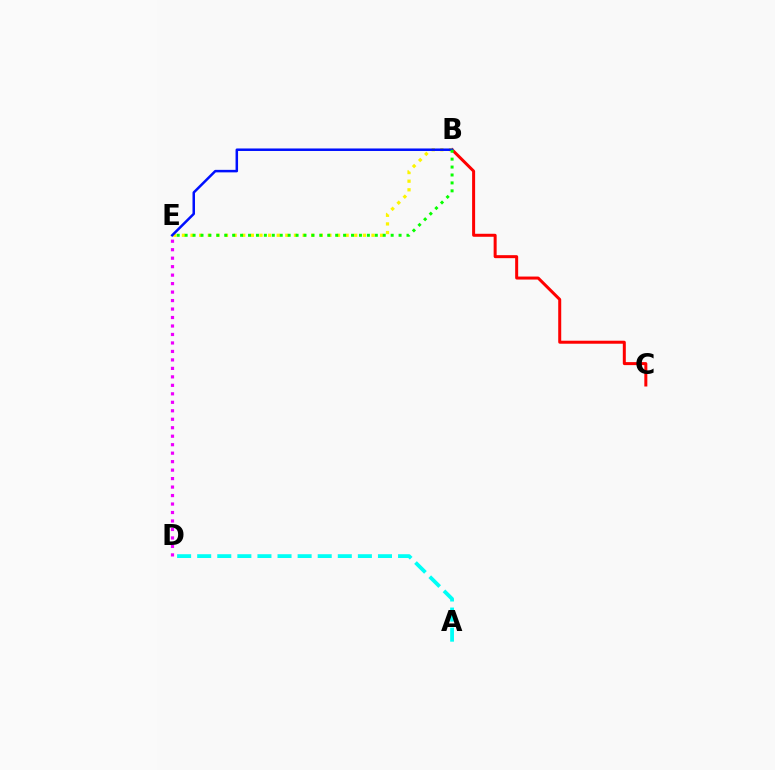{('D', 'E'): [{'color': '#ee00ff', 'line_style': 'dotted', 'thickness': 2.3}], ('B', 'C'): [{'color': '#ff0000', 'line_style': 'solid', 'thickness': 2.16}], ('B', 'E'): [{'color': '#fcf500', 'line_style': 'dotted', 'thickness': 2.34}, {'color': '#0010ff', 'line_style': 'solid', 'thickness': 1.81}, {'color': '#08ff00', 'line_style': 'dotted', 'thickness': 2.15}], ('A', 'D'): [{'color': '#00fff6', 'line_style': 'dashed', 'thickness': 2.73}]}